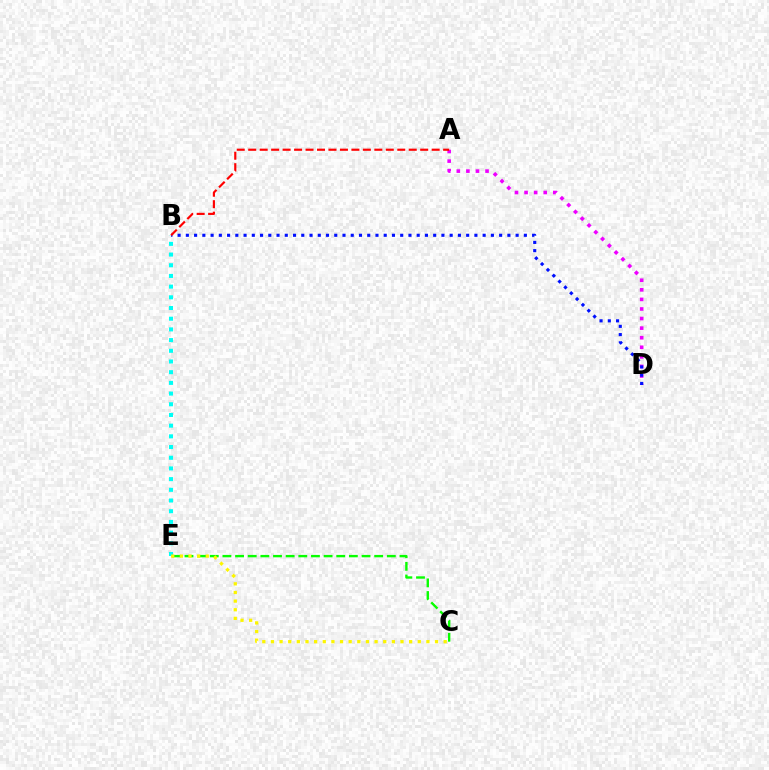{('B', 'E'): [{'color': '#00fff6', 'line_style': 'dotted', 'thickness': 2.91}], ('C', 'E'): [{'color': '#08ff00', 'line_style': 'dashed', 'thickness': 1.72}, {'color': '#fcf500', 'line_style': 'dotted', 'thickness': 2.35}], ('A', 'D'): [{'color': '#ee00ff', 'line_style': 'dotted', 'thickness': 2.6}], ('B', 'D'): [{'color': '#0010ff', 'line_style': 'dotted', 'thickness': 2.24}], ('A', 'B'): [{'color': '#ff0000', 'line_style': 'dashed', 'thickness': 1.56}]}